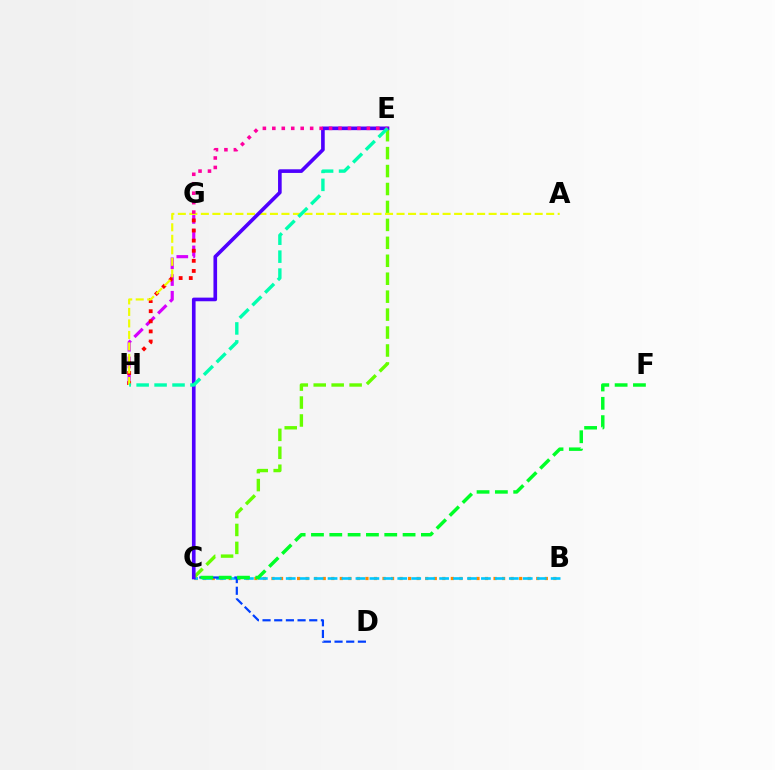{('B', 'C'): [{'color': '#ff8800', 'line_style': 'dotted', 'thickness': 2.32}, {'color': '#00c7ff', 'line_style': 'dashed', 'thickness': 1.89}], ('C', 'D'): [{'color': '#003fff', 'line_style': 'dashed', 'thickness': 1.59}], ('C', 'F'): [{'color': '#00ff27', 'line_style': 'dashed', 'thickness': 2.49}], ('G', 'H'): [{'color': '#d600ff', 'line_style': 'dashed', 'thickness': 2.27}, {'color': '#ff0000', 'line_style': 'dotted', 'thickness': 2.75}], ('C', 'E'): [{'color': '#66ff00', 'line_style': 'dashed', 'thickness': 2.44}, {'color': '#4f00ff', 'line_style': 'solid', 'thickness': 2.62}], ('A', 'H'): [{'color': '#eeff00', 'line_style': 'dashed', 'thickness': 1.56}], ('E', 'G'): [{'color': '#ff00a0', 'line_style': 'dotted', 'thickness': 2.57}], ('E', 'H'): [{'color': '#00ffaf', 'line_style': 'dashed', 'thickness': 2.44}]}